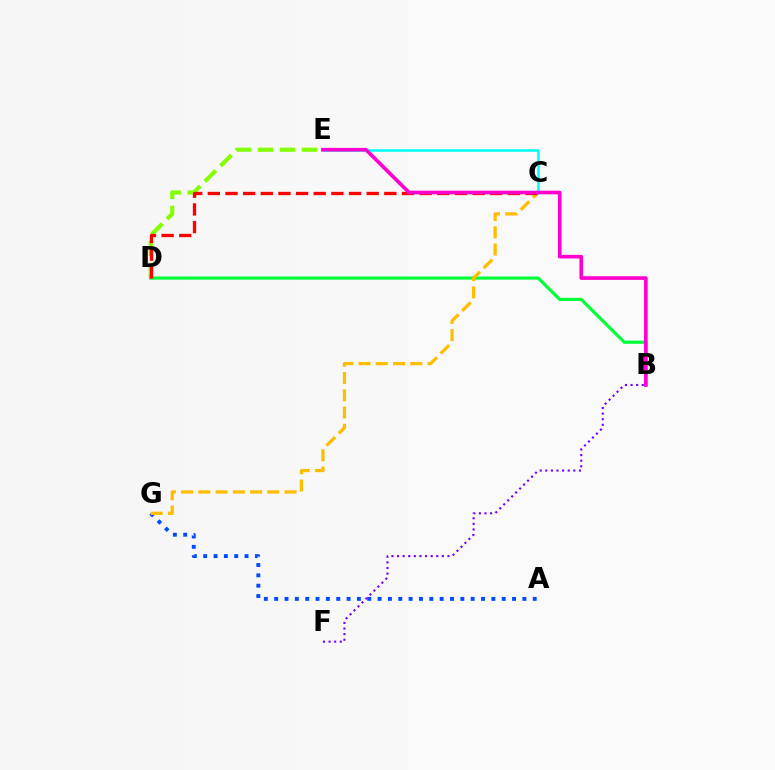{('D', 'E'): [{'color': '#84ff00', 'line_style': 'dashed', 'thickness': 2.98}], ('B', 'D'): [{'color': '#00ff39', 'line_style': 'solid', 'thickness': 2.28}], ('A', 'G'): [{'color': '#004bff', 'line_style': 'dotted', 'thickness': 2.81}], ('C', 'G'): [{'color': '#ffbd00', 'line_style': 'dashed', 'thickness': 2.34}], ('C', 'E'): [{'color': '#00fff6', 'line_style': 'solid', 'thickness': 1.82}], ('C', 'D'): [{'color': '#ff0000', 'line_style': 'dashed', 'thickness': 2.4}], ('B', 'F'): [{'color': '#7200ff', 'line_style': 'dotted', 'thickness': 1.52}], ('B', 'E'): [{'color': '#ff00cf', 'line_style': 'solid', 'thickness': 2.62}]}